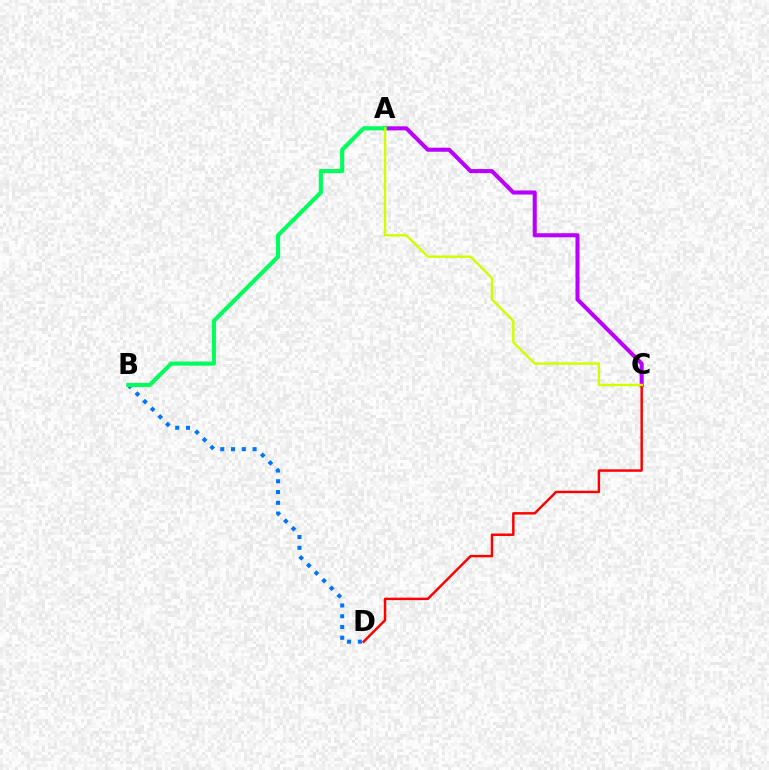{('A', 'C'): [{'color': '#b900ff', 'line_style': 'solid', 'thickness': 2.92}, {'color': '#d1ff00', 'line_style': 'solid', 'thickness': 1.75}], ('B', 'D'): [{'color': '#0074ff', 'line_style': 'dotted', 'thickness': 2.93}], ('C', 'D'): [{'color': '#ff0000', 'line_style': 'solid', 'thickness': 1.77}], ('A', 'B'): [{'color': '#00ff5c', 'line_style': 'solid', 'thickness': 2.97}]}